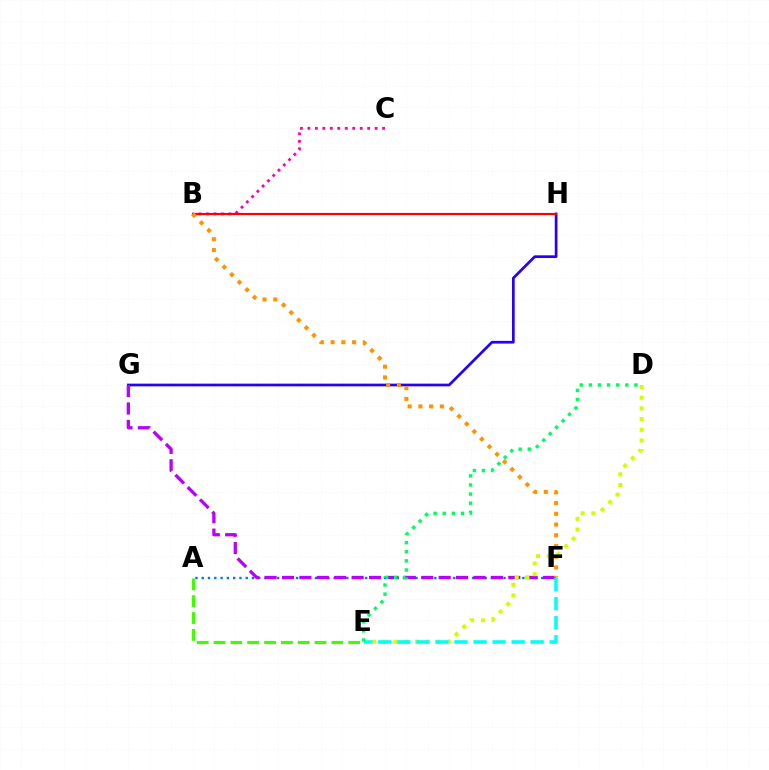{('B', 'C'): [{'color': '#ff00ac', 'line_style': 'dotted', 'thickness': 2.03}], ('A', 'F'): [{'color': '#0074ff', 'line_style': 'dotted', 'thickness': 1.71}], ('G', 'H'): [{'color': '#2500ff', 'line_style': 'solid', 'thickness': 1.95}], ('A', 'E'): [{'color': '#3dff00', 'line_style': 'dashed', 'thickness': 2.29}], ('B', 'H'): [{'color': '#ff0000', 'line_style': 'solid', 'thickness': 1.54}], ('F', 'G'): [{'color': '#b900ff', 'line_style': 'dashed', 'thickness': 2.37}], ('D', 'E'): [{'color': '#d1ff00', 'line_style': 'dotted', 'thickness': 2.9}, {'color': '#00ff5c', 'line_style': 'dotted', 'thickness': 2.48}], ('E', 'F'): [{'color': '#00fff6', 'line_style': 'dashed', 'thickness': 2.59}], ('B', 'F'): [{'color': '#ff9400', 'line_style': 'dotted', 'thickness': 2.91}]}